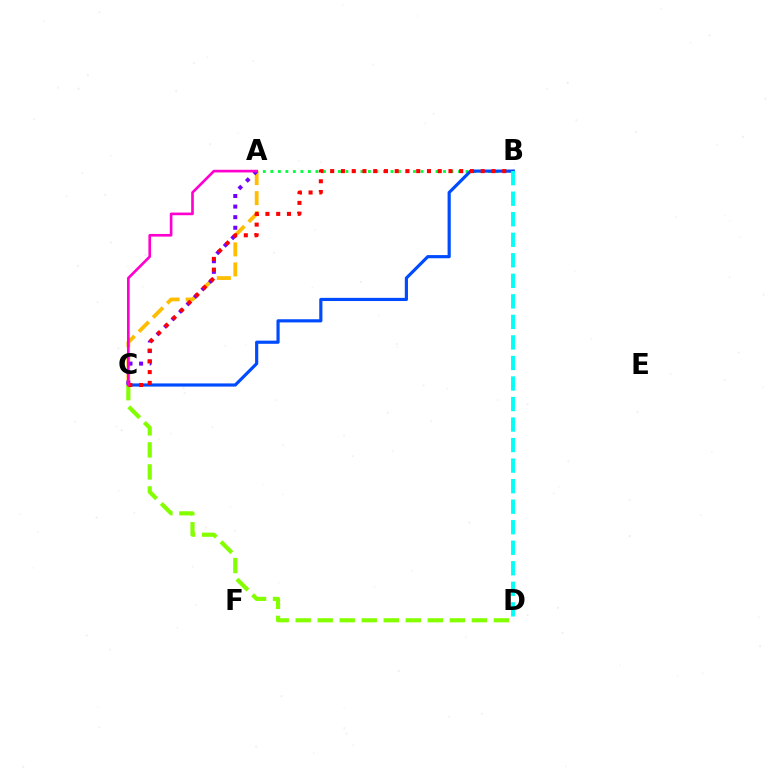{('A', 'B'): [{'color': '#00ff39', 'line_style': 'dotted', 'thickness': 2.04}], ('A', 'C'): [{'color': '#ffbd00', 'line_style': 'dashed', 'thickness': 2.72}, {'color': '#7200ff', 'line_style': 'dotted', 'thickness': 2.88}, {'color': '#ff00cf', 'line_style': 'solid', 'thickness': 1.91}], ('B', 'C'): [{'color': '#004bff', 'line_style': 'solid', 'thickness': 2.28}, {'color': '#ff0000', 'line_style': 'dotted', 'thickness': 2.92}], ('C', 'D'): [{'color': '#84ff00', 'line_style': 'dashed', 'thickness': 2.99}], ('B', 'D'): [{'color': '#00fff6', 'line_style': 'dashed', 'thickness': 2.79}]}